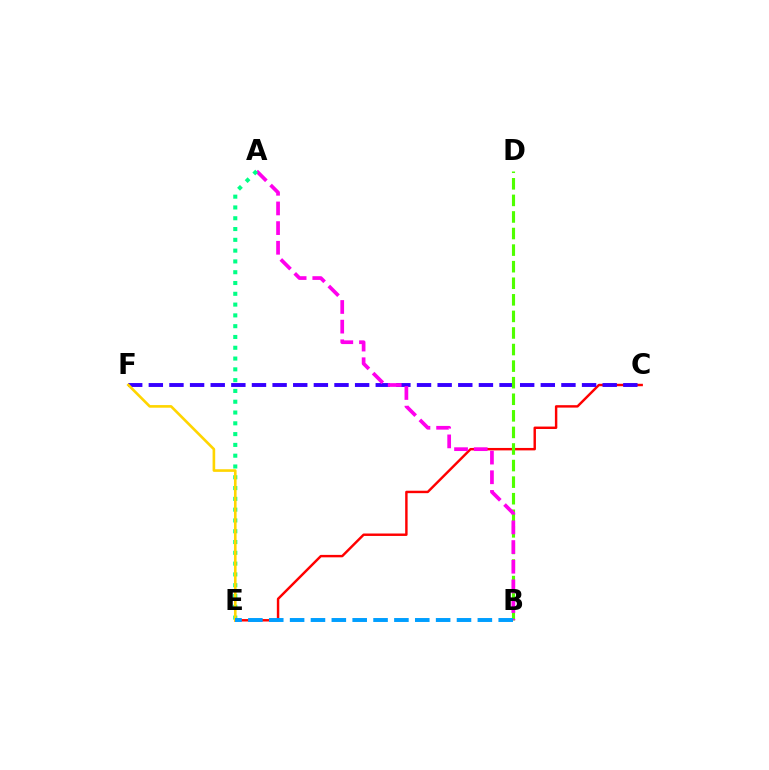{('C', 'E'): [{'color': '#ff0000', 'line_style': 'solid', 'thickness': 1.75}], ('C', 'F'): [{'color': '#3700ff', 'line_style': 'dashed', 'thickness': 2.8}], ('B', 'D'): [{'color': '#4fff00', 'line_style': 'dashed', 'thickness': 2.25}], ('A', 'B'): [{'color': '#ff00ed', 'line_style': 'dashed', 'thickness': 2.67}], ('A', 'E'): [{'color': '#00ff86', 'line_style': 'dotted', 'thickness': 2.93}], ('E', 'F'): [{'color': '#ffd500', 'line_style': 'solid', 'thickness': 1.89}], ('B', 'E'): [{'color': '#009eff', 'line_style': 'dashed', 'thickness': 2.83}]}